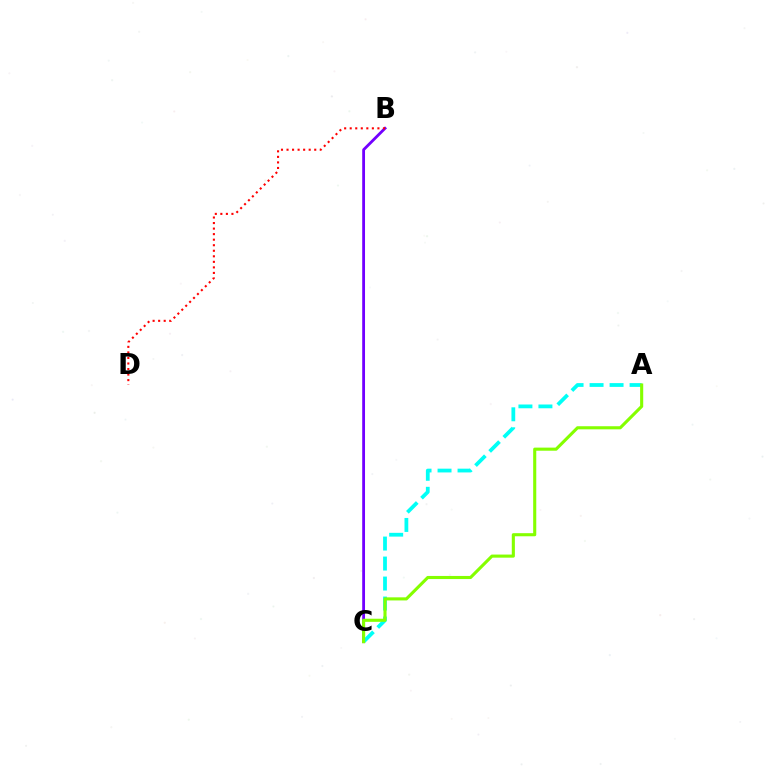{('B', 'C'): [{'color': '#7200ff', 'line_style': 'solid', 'thickness': 2.02}], ('A', 'C'): [{'color': '#00fff6', 'line_style': 'dashed', 'thickness': 2.72}, {'color': '#84ff00', 'line_style': 'solid', 'thickness': 2.23}], ('B', 'D'): [{'color': '#ff0000', 'line_style': 'dotted', 'thickness': 1.51}]}